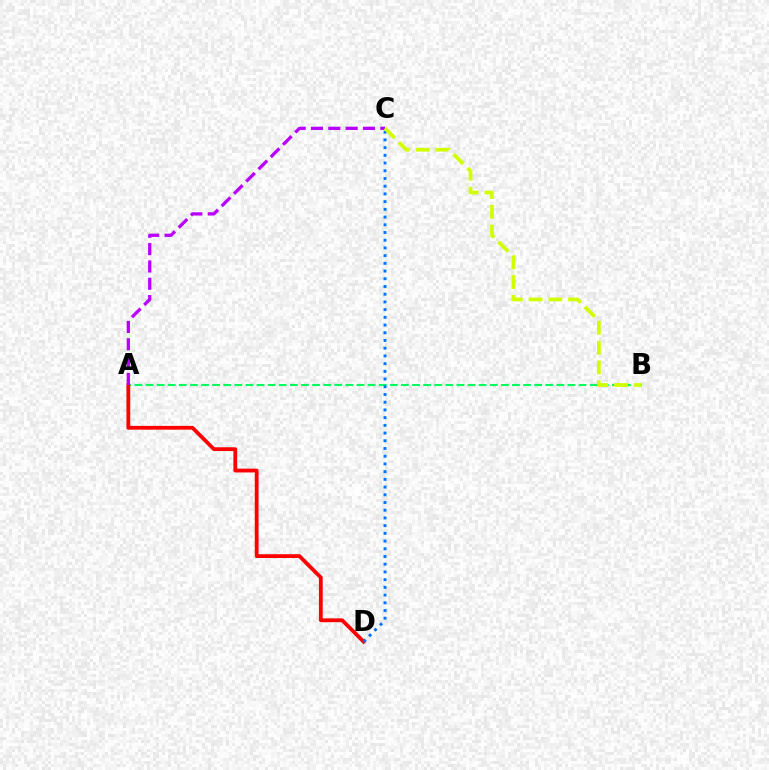{('A', 'B'): [{'color': '#00ff5c', 'line_style': 'dashed', 'thickness': 1.51}], ('A', 'D'): [{'color': '#ff0000', 'line_style': 'solid', 'thickness': 2.73}], ('A', 'C'): [{'color': '#b900ff', 'line_style': 'dashed', 'thickness': 2.36}], ('C', 'D'): [{'color': '#0074ff', 'line_style': 'dotted', 'thickness': 2.1}], ('B', 'C'): [{'color': '#d1ff00', 'line_style': 'dashed', 'thickness': 2.69}]}